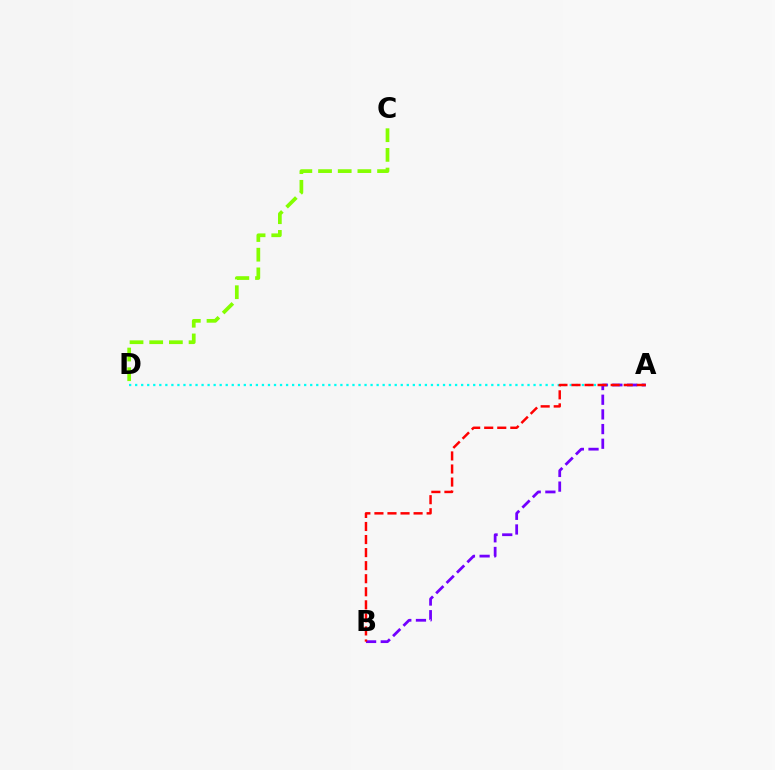{('C', 'D'): [{'color': '#84ff00', 'line_style': 'dashed', 'thickness': 2.67}], ('A', 'D'): [{'color': '#00fff6', 'line_style': 'dotted', 'thickness': 1.64}], ('A', 'B'): [{'color': '#7200ff', 'line_style': 'dashed', 'thickness': 1.99}, {'color': '#ff0000', 'line_style': 'dashed', 'thickness': 1.77}]}